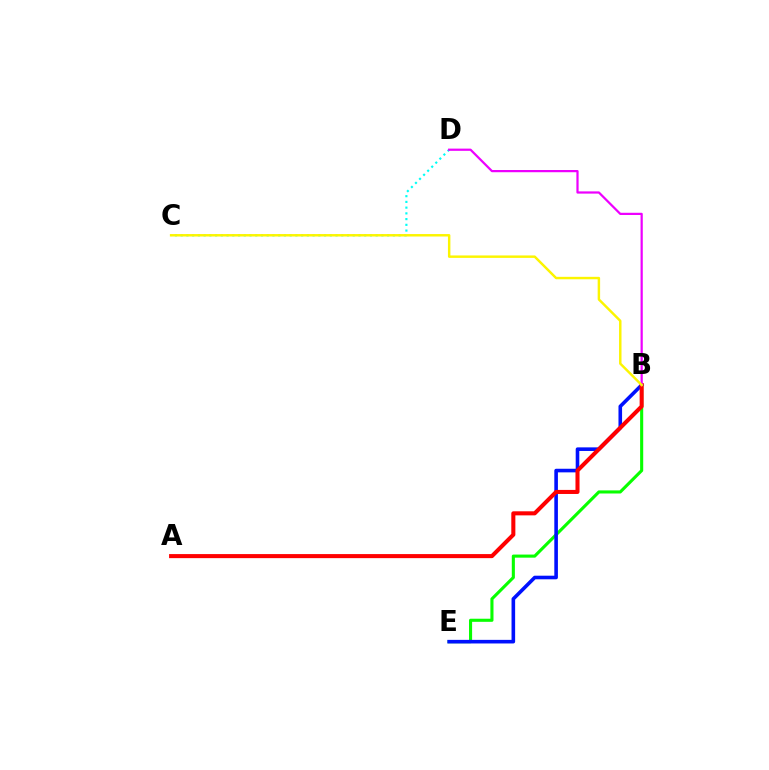{('C', 'D'): [{'color': '#00fff6', 'line_style': 'dotted', 'thickness': 1.56}], ('B', 'E'): [{'color': '#08ff00', 'line_style': 'solid', 'thickness': 2.23}, {'color': '#0010ff', 'line_style': 'solid', 'thickness': 2.59}], ('A', 'B'): [{'color': '#ff0000', 'line_style': 'solid', 'thickness': 2.92}], ('B', 'D'): [{'color': '#ee00ff', 'line_style': 'solid', 'thickness': 1.6}], ('B', 'C'): [{'color': '#fcf500', 'line_style': 'solid', 'thickness': 1.76}]}